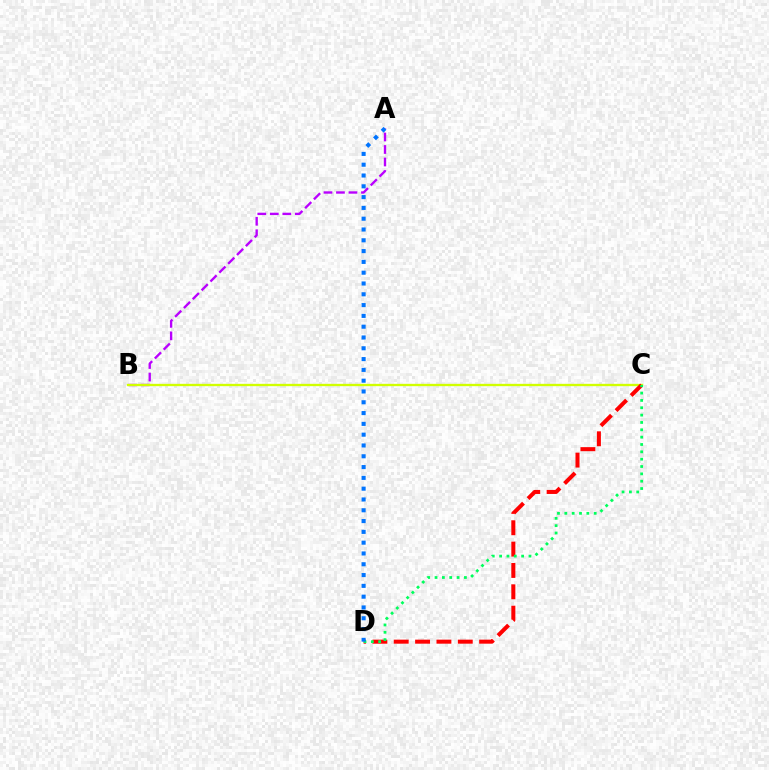{('A', 'B'): [{'color': '#b900ff', 'line_style': 'dashed', 'thickness': 1.7}], ('B', 'C'): [{'color': '#d1ff00', 'line_style': 'solid', 'thickness': 1.68}], ('C', 'D'): [{'color': '#ff0000', 'line_style': 'dashed', 'thickness': 2.9}, {'color': '#00ff5c', 'line_style': 'dotted', 'thickness': 2.0}], ('A', 'D'): [{'color': '#0074ff', 'line_style': 'dotted', 'thickness': 2.93}]}